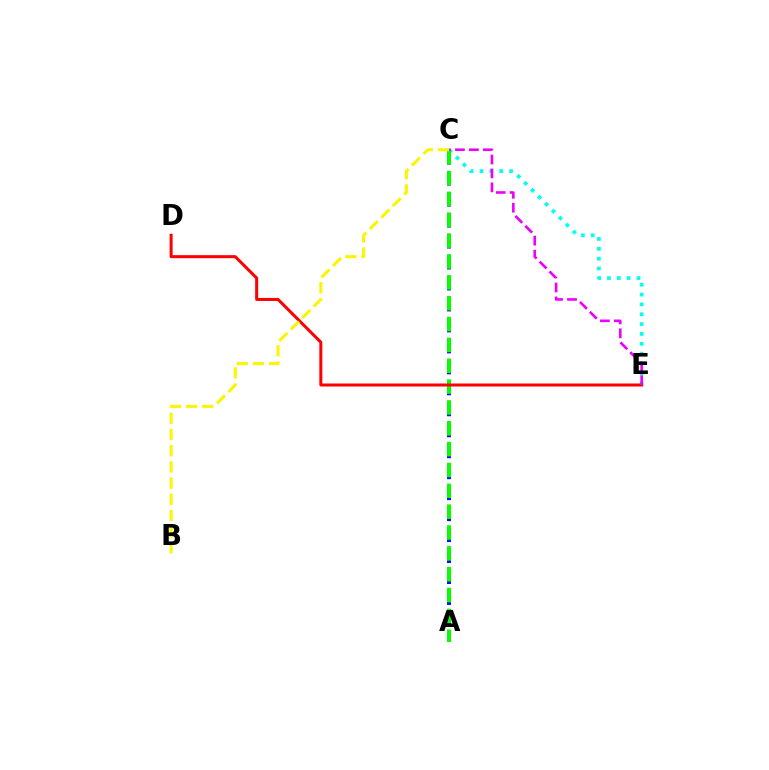{('C', 'E'): [{'color': '#00fff6', 'line_style': 'dotted', 'thickness': 2.67}, {'color': '#ee00ff', 'line_style': 'dashed', 'thickness': 1.89}], ('A', 'C'): [{'color': '#0010ff', 'line_style': 'dashed', 'thickness': 2.85}, {'color': '#08ff00', 'line_style': 'dashed', 'thickness': 2.83}], ('D', 'E'): [{'color': '#ff0000', 'line_style': 'solid', 'thickness': 2.17}], ('B', 'C'): [{'color': '#fcf500', 'line_style': 'dashed', 'thickness': 2.2}]}